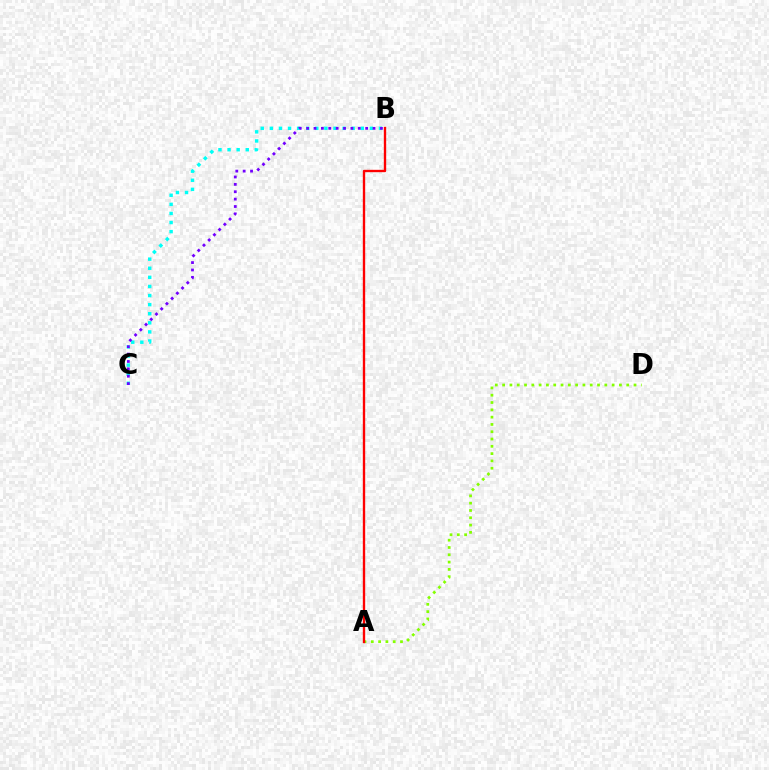{('B', 'C'): [{'color': '#00fff6', 'line_style': 'dotted', 'thickness': 2.47}, {'color': '#7200ff', 'line_style': 'dotted', 'thickness': 2.01}], ('A', 'D'): [{'color': '#84ff00', 'line_style': 'dotted', 'thickness': 1.98}], ('A', 'B'): [{'color': '#ff0000', 'line_style': 'solid', 'thickness': 1.7}]}